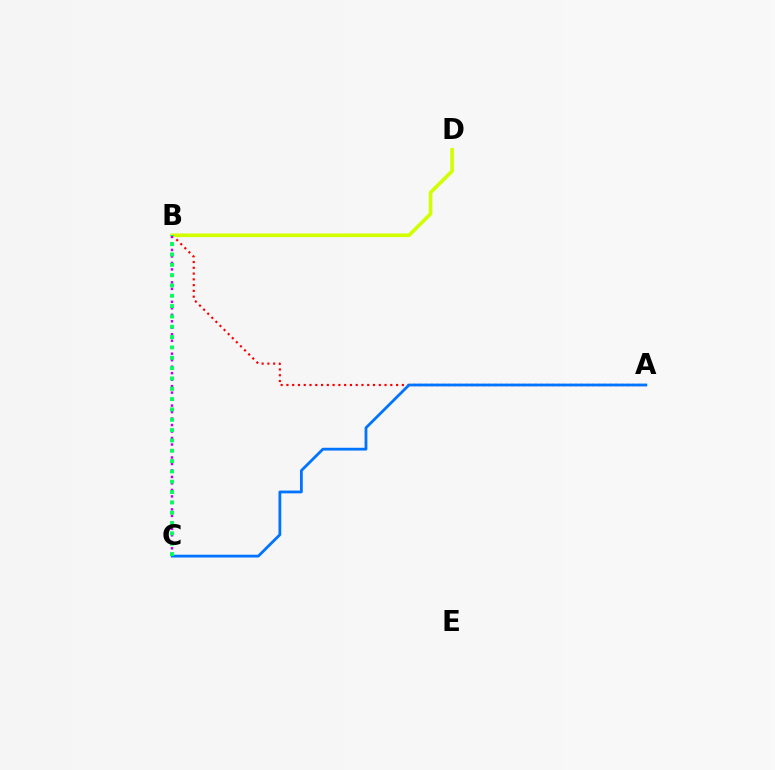{('A', 'B'): [{'color': '#ff0000', 'line_style': 'dotted', 'thickness': 1.57}], ('B', 'D'): [{'color': '#d1ff00', 'line_style': 'solid', 'thickness': 2.6}], ('B', 'C'): [{'color': '#b900ff', 'line_style': 'dotted', 'thickness': 1.76}, {'color': '#00ff5c', 'line_style': 'dotted', 'thickness': 2.81}], ('A', 'C'): [{'color': '#0074ff', 'line_style': 'solid', 'thickness': 2.01}]}